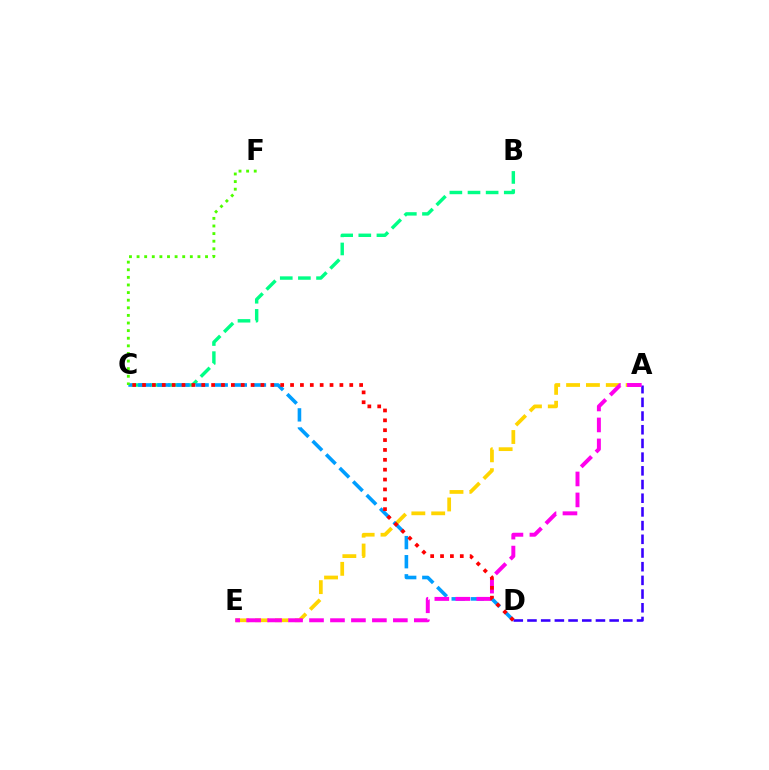{('B', 'C'): [{'color': '#00ff86', 'line_style': 'dashed', 'thickness': 2.46}], ('A', 'D'): [{'color': '#3700ff', 'line_style': 'dashed', 'thickness': 1.86}], ('A', 'E'): [{'color': '#ffd500', 'line_style': 'dashed', 'thickness': 2.7}, {'color': '#ff00ed', 'line_style': 'dashed', 'thickness': 2.85}], ('C', 'D'): [{'color': '#009eff', 'line_style': 'dashed', 'thickness': 2.6}, {'color': '#ff0000', 'line_style': 'dotted', 'thickness': 2.68}], ('C', 'F'): [{'color': '#4fff00', 'line_style': 'dotted', 'thickness': 2.07}]}